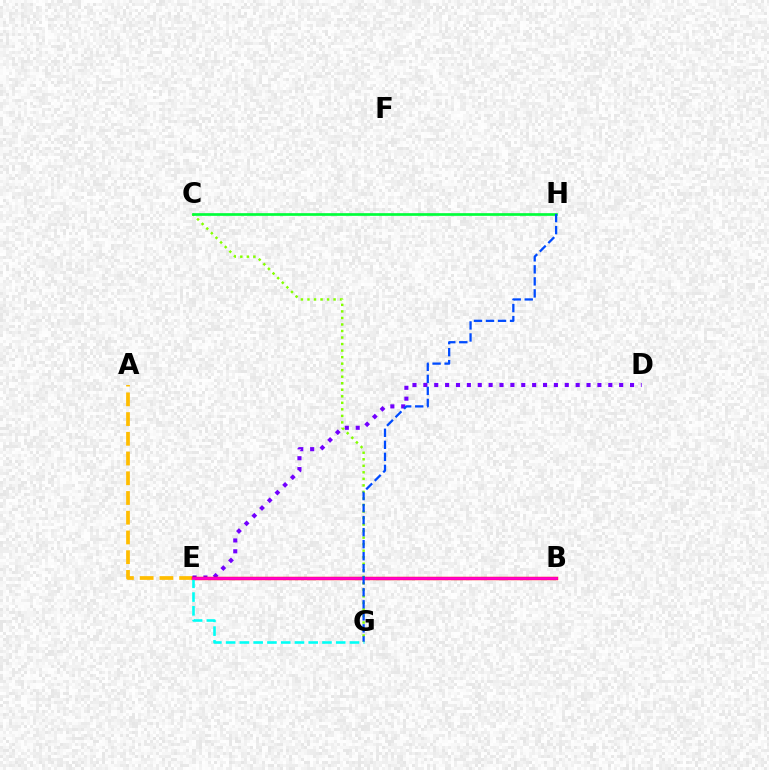{('A', 'E'): [{'color': '#ffbd00', 'line_style': 'dashed', 'thickness': 2.68}], ('D', 'E'): [{'color': '#7200ff', 'line_style': 'dotted', 'thickness': 2.96}], ('C', 'G'): [{'color': '#84ff00', 'line_style': 'dotted', 'thickness': 1.77}], ('B', 'E'): [{'color': '#ff0000', 'line_style': 'solid', 'thickness': 2.47}, {'color': '#ff00cf', 'line_style': 'solid', 'thickness': 1.96}], ('E', 'G'): [{'color': '#00fff6', 'line_style': 'dashed', 'thickness': 1.87}], ('C', 'H'): [{'color': '#00ff39', 'line_style': 'solid', 'thickness': 1.93}], ('G', 'H'): [{'color': '#004bff', 'line_style': 'dashed', 'thickness': 1.63}]}